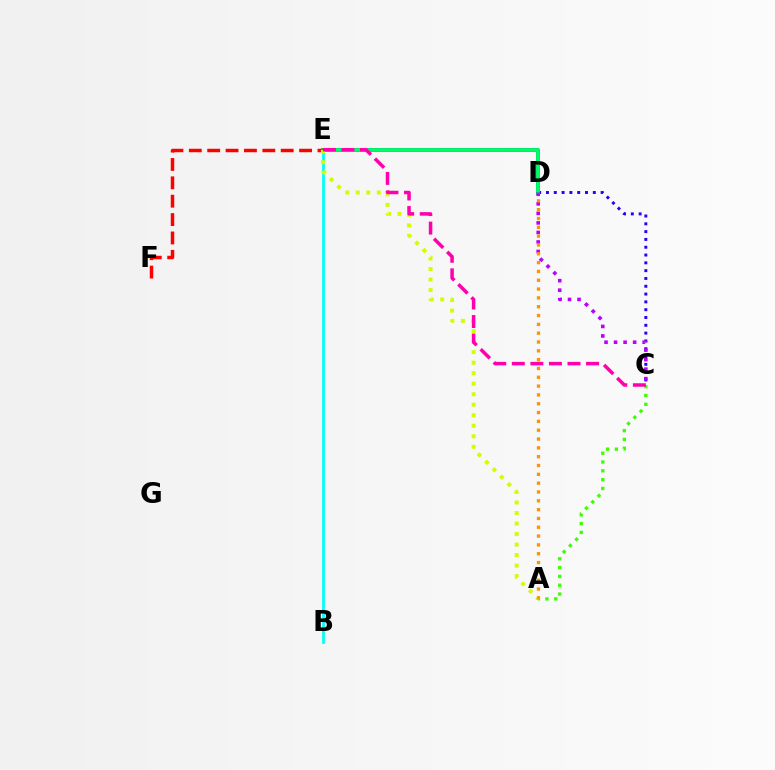{('B', 'E'): [{'color': '#00fff6', 'line_style': 'solid', 'thickness': 1.98}], ('C', 'D'): [{'color': '#2500ff', 'line_style': 'dotted', 'thickness': 2.12}, {'color': '#b900ff', 'line_style': 'dotted', 'thickness': 2.59}], ('D', 'E'): [{'color': '#0074ff', 'line_style': 'solid', 'thickness': 2.79}, {'color': '#00ff5c', 'line_style': 'solid', 'thickness': 2.66}], ('A', 'C'): [{'color': '#3dff00', 'line_style': 'dotted', 'thickness': 2.4}], ('E', 'F'): [{'color': '#ff0000', 'line_style': 'dashed', 'thickness': 2.5}], ('A', 'E'): [{'color': '#d1ff00', 'line_style': 'dotted', 'thickness': 2.86}], ('A', 'D'): [{'color': '#ff9400', 'line_style': 'dotted', 'thickness': 2.4}], ('C', 'E'): [{'color': '#ff00ac', 'line_style': 'dashed', 'thickness': 2.52}]}